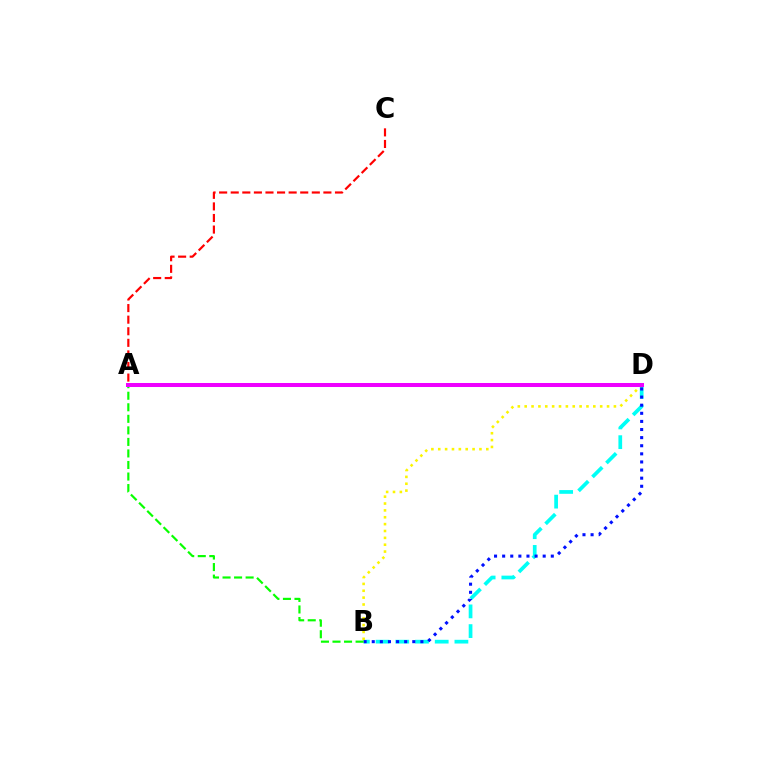{('B', 'D'): [{'color': '#00fff6', 'line_style': 'dashed', 'thickness': 2.68}, {'color': '#fcf500', 'line_style': 'dotted', 'thickness': 1.86}, {'color': '#0010ff', 'line_style': 'dotted', 'thickness': 2.2}], ('A', 'C'): [{'color': '#ff0000', 'line_style': 'dashed', 'thickness': 1.57}], ('A', 'B'): [{'color': '#08ff00', 'line_style': 'dashed', 'thickness': 1.57}], ('A', 'D'): [{'color': '#ee00ff', 'line_style': 'solid', 'thickness': 2.89}]}